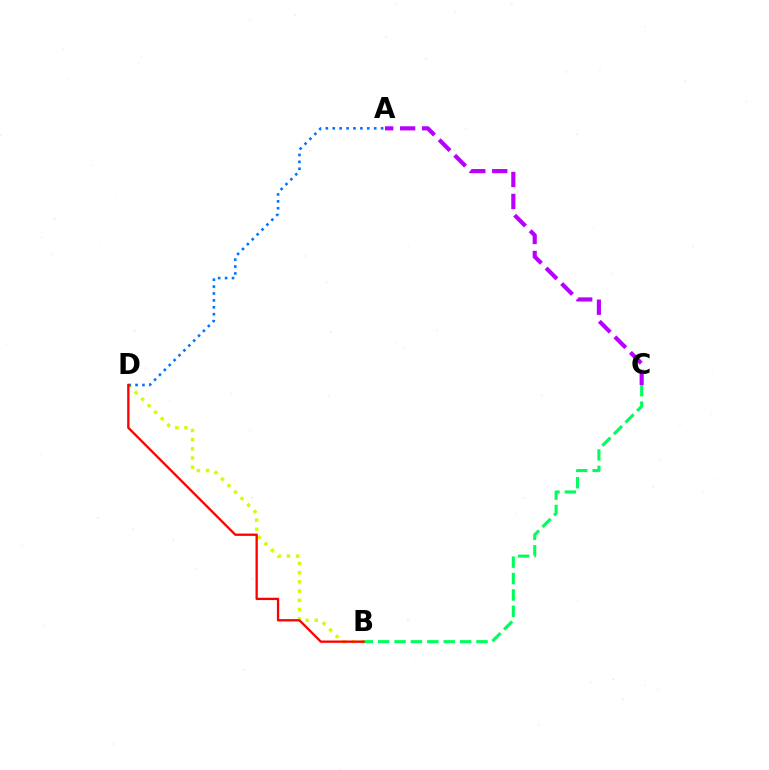{('B', 'C'): [{'color': '#00ff5c', 'line_style': 'dashed', 'thickness': 2.23}], ('B', 'D'): [{'color': '#d1ff00', 'line_style': 'dotted', 'thickness': 2.5}, {'color': '#ff0000', 'line_style': 'solid', 'thickness': 1.67}], ('A', 'D'): [{'color': '#0074ff', 'line_style': 'dotted', 'thickness': 1.88}], ('A', 'C'): [{'color': '#b900ff', 'line_style': 'dashed', 'thickness': 2.98}]}